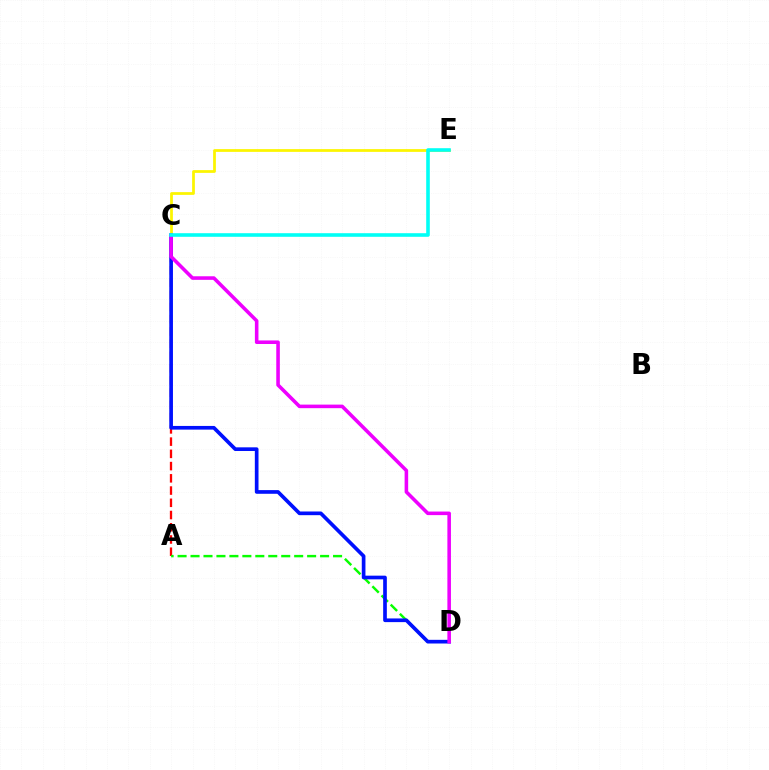{('A', 'C'): [{'color': '#ff0000', 'line_style': 'dashed', 'thickness': 1.66}], ('A', 'D'): [{'color': '#08ff00', 'line_style': 'dashed', 'thickness': 1.76}], ('C', 'E'): [{'color': '#fcf500', 'line_style': 'solid', 'thickness': 1.98}, {'color': '#00fff6', 'line_style': 'solid', 'thickness': 2.59}], ('C', 'D'): [{'color': '#0010ff', 'line_style': 'solid', 'thickness': 2.65}, {'color': '#ee00ff', 'line_style': 'solid', 'thickness': 2.57}]}